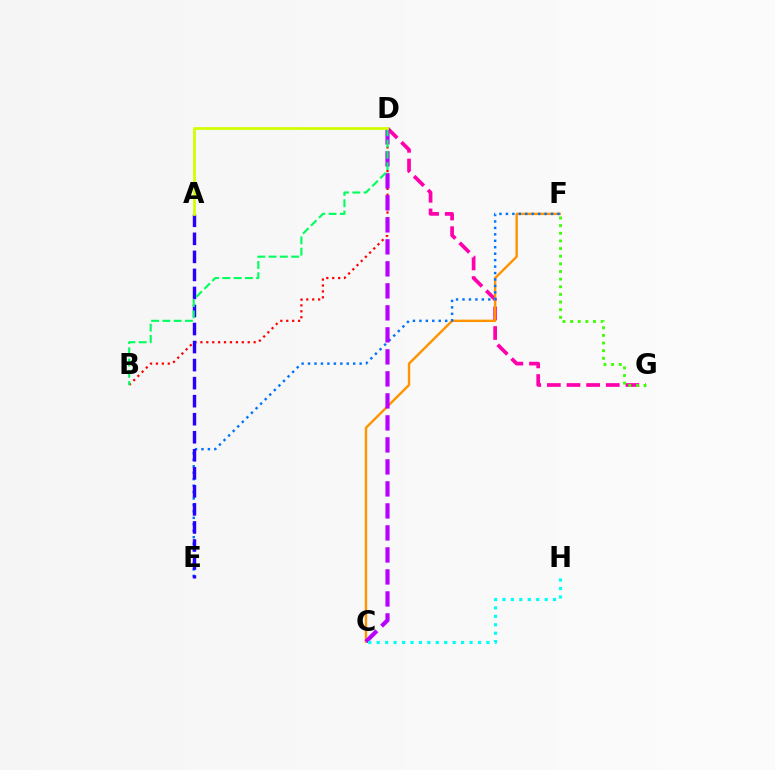{('B', 'D'): [{'color': '#ff0000', 'line_style': 'dotted', 'thickness': 1.61}, {'color': '#00ff5c', 'line_style': 'dashed', 'thickness': 1.53}], ('D', 'G'): [{'color': '#ff00ac', 'line_style': 'dashed', 'thickness': 2.67}], ('C', 'F'): [{'color': '#ff9400', 'line_style': 'solid', 'thickness': 1.74}], ('E', 'F'): [{'color': '#0074ff', 'line_style': 'dotted', 'thickness': 1.75}], ('A', 'E'): [{'color': '#2500ff', 'line_style': 'dashed', 'thickness': 2.45}], ('C', 'D'): [{'color': '#b900ff', 'line_style': 'dashed', 'thickness': 2.99}], ('C', 'H'): [{'color': '#00fff6', 'line_style': 'dotted', 'thickness': 2.29}], ('A', 'D'): [{'color': '#d1ff00', 'line_style': 'solid', 'thickness': 1.98}], ('F', 'G'): [{'color': '#3dff00', 'line_style': 'dotted', 'thickness': 2.08}]}